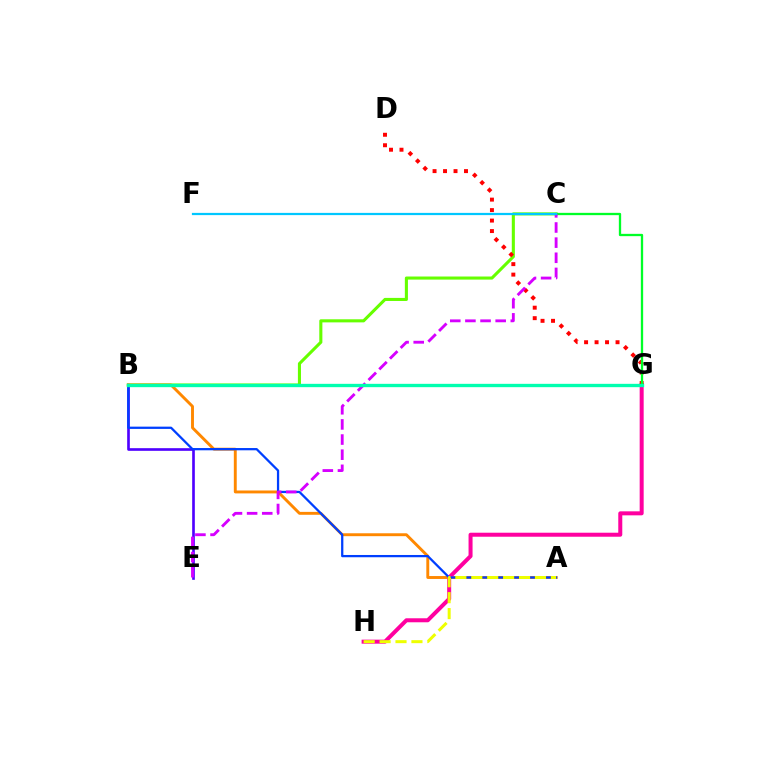{('B', 'E'): [{'color': '#4f00ff', 'line_style': 'solid', 'thickness': 1.91}], ('B', 'C'): [{'color': '#66ff00', 'line_style': 'solid', 'thickness': 2.22}], ('A', 'B'): [{'color': '#ff8800', 'line_style': 'solid', 'thickness': 2.09}, {'color': '#003fff', 'line_style': 'solid', 'thickness': 1.63}], ('G', 'H'): [{'color': '#ff00a0', 'line_style': 'solid', 'thickness': 2.88}], ('D', 'G'): [{'color': '#ff0000', 'line_style': 'dotted', 'thickness': 2.85}], ('C', 'G'): [{'color': '#00ff27', 'line_style': 'solid', 'thickness': 1.66}], ('C', 'E'): [{'color': '#d600ff', 'line_style': 'dashed', 'thickness': 2.06}], ('C', 'F'): [{'color': '#00c7ff', 'line_style': 'solid', 'thickness': 1.6}], ('A', 'H'): [{'color': '#eeff00', 'line_style': 'dashed', 'thickness': 2.16}], ('B', 'G'): [{'color': '#00ffaf', 'line_style': 'solid', 'thickness': 2.41}]}